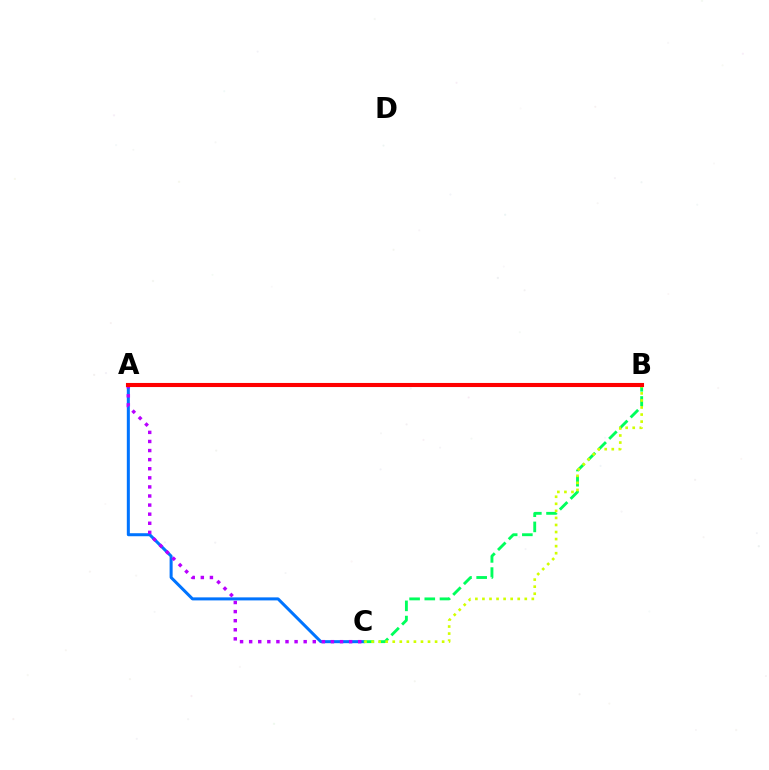{('A', 'C'): [{'color': '#0074ff', 'line_style': 'solid', 'thickness': 2.18}, {'color': '#b900ff', 'line_style': 'dotted', 'thickness': 2.47}], ('B', 'C'): [{'color': '#00ff5c', 'line_style': 'dashed', 'thickness': 2.06}, {'color': '#d1ff00', 'line_style': 'dotted', 'thickness': 1.92}], ('A', 'B'): [{'color': '#ff0000', 'line_style': 'solid', 'thickness': 2.94}]}